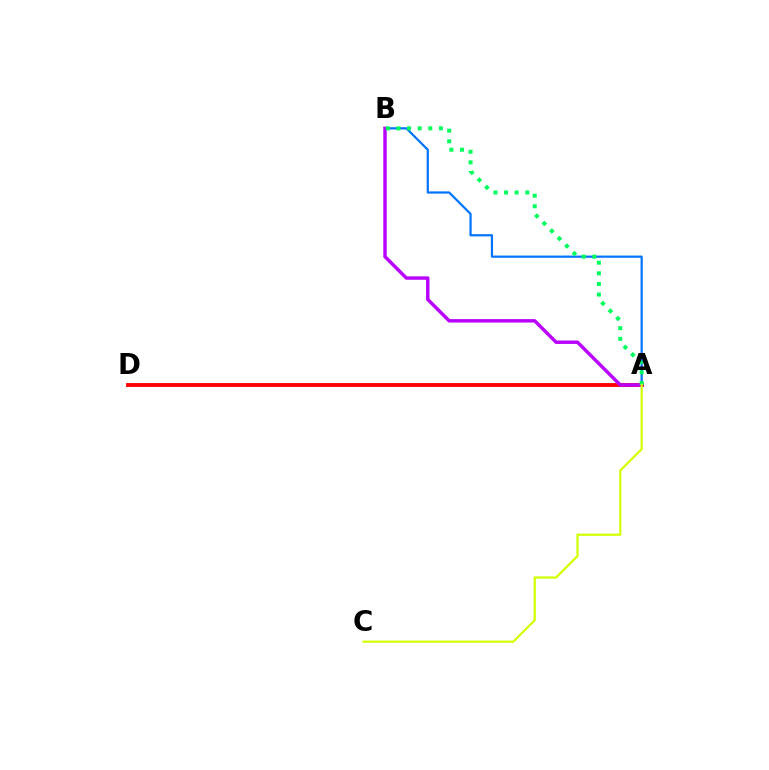{('A', 'B'): [{'color': '#0074ff', 'line_style': 'solid', 'thickness': 1.6}, {'color': '#b900ff', 'line_style': 'solid', 'thickness': 2.47}, {'color': '#00ff5c', 'line_style': 'dotted', 'thickness': 2.88}], ('A', 'D'): [{'color': '#ff0000', 'line_style': 'solid', 'thickness': 2.77}], ('A', 'C'): [{'color': '#d1ff00', 'line_style': 'solid', 'thickness': 1.6}]}